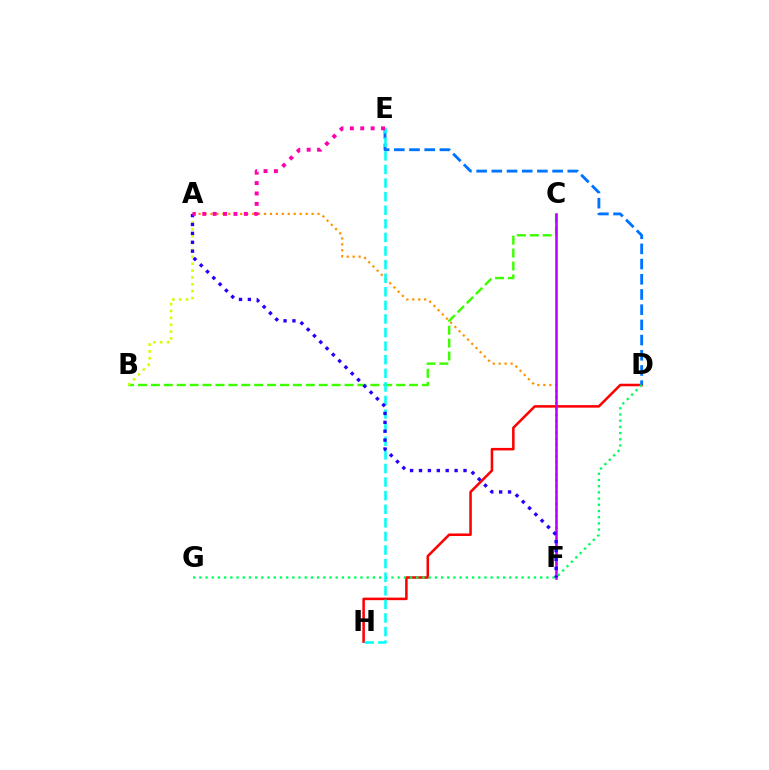{('B', 'C'): [{'color': '#3dff00', 'line_style': 'dashed', 'thickness': 1.75}], ('D', 'H'): [{'color': '#ff0000', 'line_style': 'solid', 'thickness': 1.82}], ('A', 'F'): [{'color': '#ff9400', 'line_style': 'dotted', 'thickness': 1.62}, {'color': '#2500ff', 'line_style': 'dotted', 'thickness': 2.42}], ('C', 'F'): [{'color': '#b900ff', 'line_style': 'solid', 'thickness': 1.82}], ('D', 'E'): [{'color': '#0074ff', 'line_style': 'dashed', 'thickness': 2.06}], ('A', 'B'): [{'color': '#d1ff00', 'line_style': 'dotted', 'thickness': 1.87}], ('D', 'G'): [{'color': '#00ff5c', 'line_style': 'dotted', 'thickness': 1.68}], ('E', 'H'): [{'color': '#00fff6', 'line_style': 'dashed', 'thickness': 1.85}], ('A', 'E'): [{'color': '#ff00ac', 'line_style': 'dotted', 'thickness': 2.83}]}